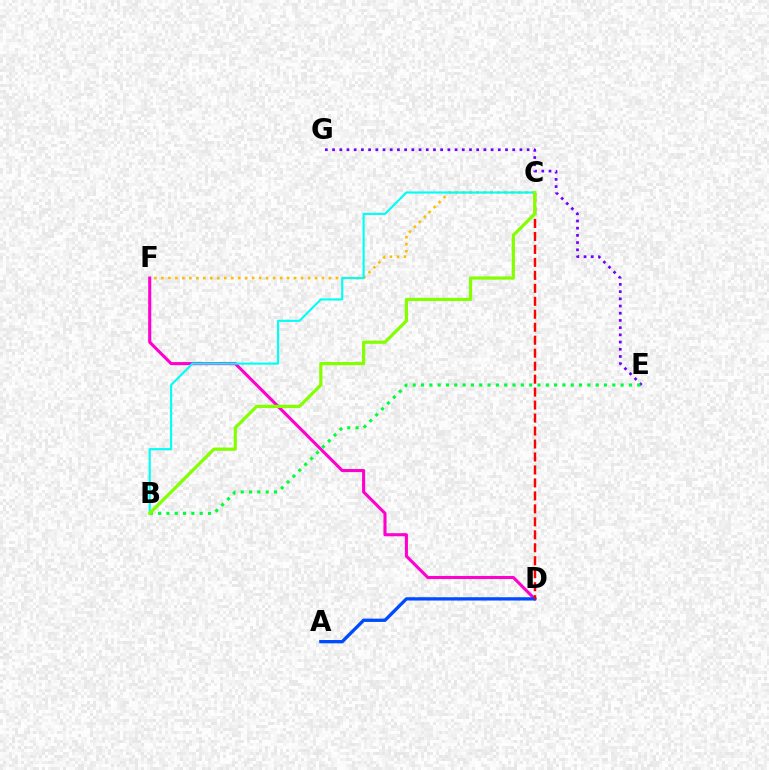{('D', 'F'): [{'color': '#ff00cf', 'line_style': 'solid', 'thickness': 2.22}], ('A', 'D'): [{'color': '#004bff', 'line_style': 'solid', 'thickness': 2.38}], ('C', 'D'): [{'color': '#ff0000', 'line_style': 'dashed', 'thickness': 1.76}], ('C', 'F'): [{'color': '#ffbd00', 'line_style': 'dotted', 'thickness': 1.9}], ('E', 'G'): [{'color': '#7200ff', 'line_style': 'dotted', 'thickness': 1.96}], ('B', 'E'): [{'color': '#00ff39', 'line_style': 'dotted', 'thickness': 2.26}], ('B', 'C'): [{'color': '#00fff6', 'line_style': 'solid', 'thickness': 1.54}, {'color': '#84ff00', 'line_style': 'solid', 'thickness': 2.3}]}